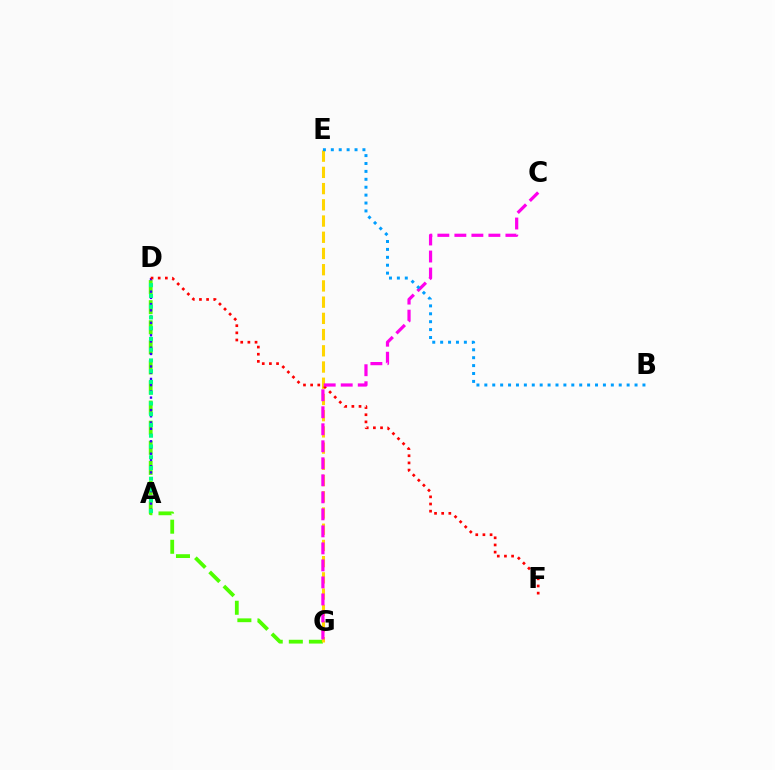{('D', 'G'): [{'color': '#4fff00', 'line_style': 'dashed', 'thickness': 2.73}], ('A', 'D'): [{'color': '#3700ff', 'line_style': 'dotted', 'thickness': 1.69}, {'color': '#00ff86', 'line_style': 'dotted', 'thickness': 2.92}], ('E', 'G'): [{'color': '#ffd500', 'line_style': 'dashed', 'thickness': 2.2}], ('D', 'F'): [{'color': '#ff0000', 'line_style': 'dotted', 'thickness': 1.94}], ('C', 'G'): [{'color': '#ff00ed', 'line_style': 'dashed', 'thickness': 2.31}], ('B', 'E'): [{'color': '#009eff', 'line_style': 'dotted', 'thickness': 2.15}]}